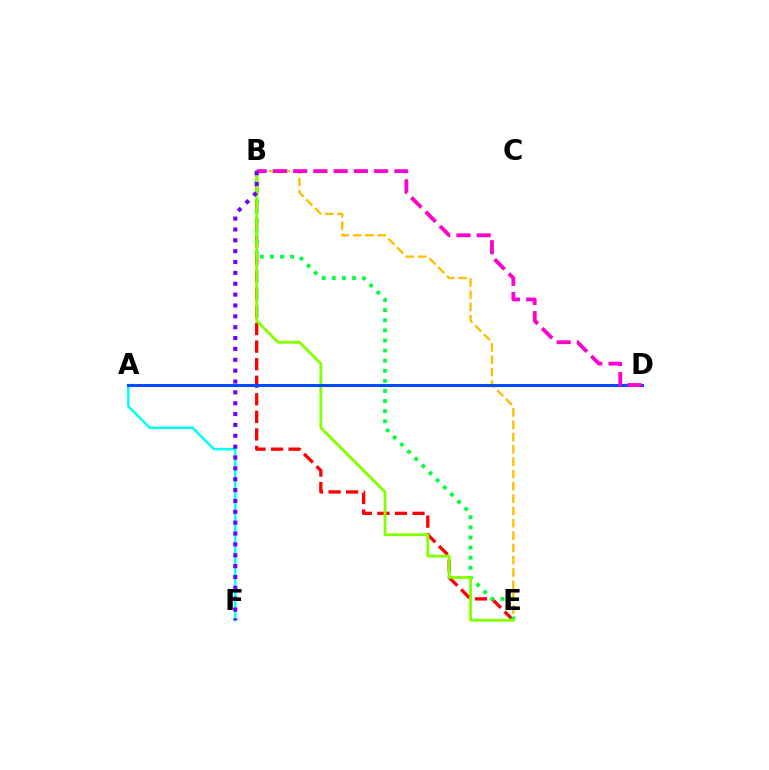{('A', 'F'): [{'color': '#00fff6', 'line_style': 'solid', 'thickness': 1.79}], ('B', 'E'): [{'color': '#ffbd00', 'line_style': 'dashed', 'thickness': 1.67}, {'color': '#ff0000', 'line_style': 'dashed', 'thickness': 2.39}, {'color': '#00ff39', 'line_style': 'dotted', 'thickness': 2.75}, {'color': '#84ff00', 'line_style': 'solid', 'thickness': 2.05}], ('A', 'D'): [{'color': '#004bff', 'line_style': 'solid', 'thickness': 2.2}], ('B', 'D'): [{'color': '#ff00cf', 'line_style': 'dashed', 'thickness': 2.75}], ('B', 'F'): [{'color': '#7200ff', 'line_style': 'dotted', 'thickness': 2.95}]}